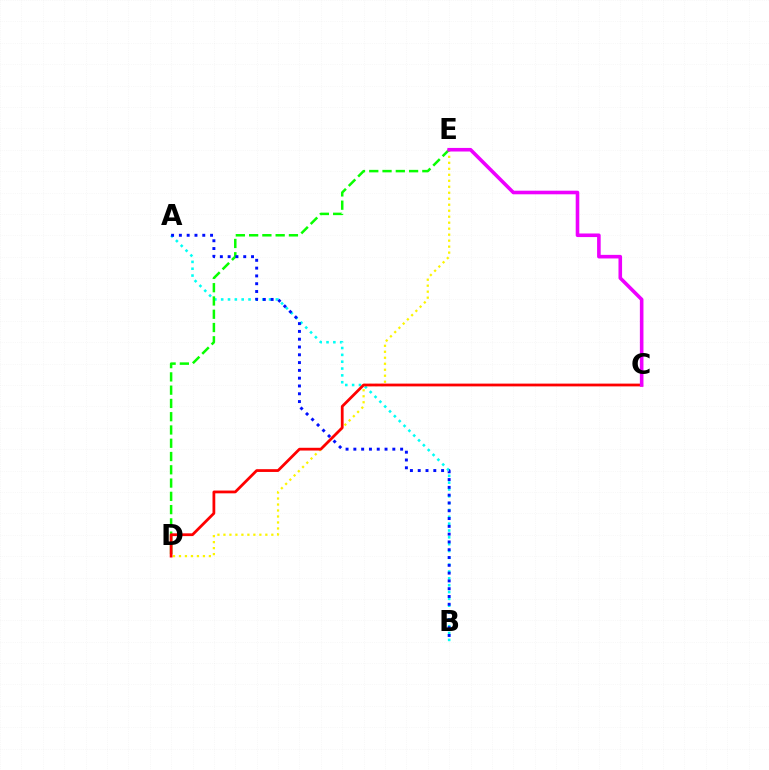{('A', 'B'): [{'color': '#00fff6', 'line_style': 'dotted', 'thickness': 1.86}, {'color': '#0010ff', 'line_style': 'dotted', 'thickness': 2.12}], ('D', 'E'): [{'color': '#fcf500', 'line_style': 'dotted', 'thickness': 1.63}, {'color': '#08ff00', 'line_style': 'dashed', 'thickness': 1.8}], ('C', 'D'): [{'color': '#ff0000', 'line_style': 'solid', 'thickness': 1.99}], ('C', 'E'): [{'color': '#ee00ff', 'line_style': 'solid', 'thickness': 2.58}]}